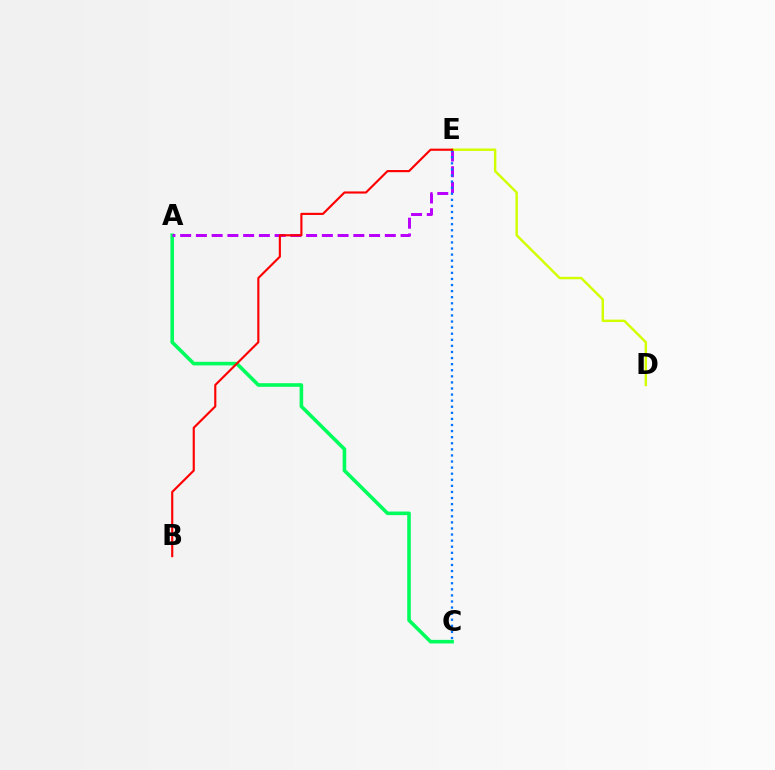{('A', 'C'): [{'color': '#00ff5c', 'line_style': 'solid', 'thickness': 2.59}], ('A', 'E'): [{'color': '#b900ff', 'line_style': 'dashed', 'thickness': 2.14}], ('D', 'E'): [{'color': '#d1ff00', 'line_style': 'solid', 'thickness': 1.76}], ('C', 'E'): [{'color': '#0074ff', 'line_style': 'dotted', 'thickness': 1.65}], ('B', 'E'): [{'color': '#ff0000', 'line_style': 'solid', 'thickness': 1.54}]}